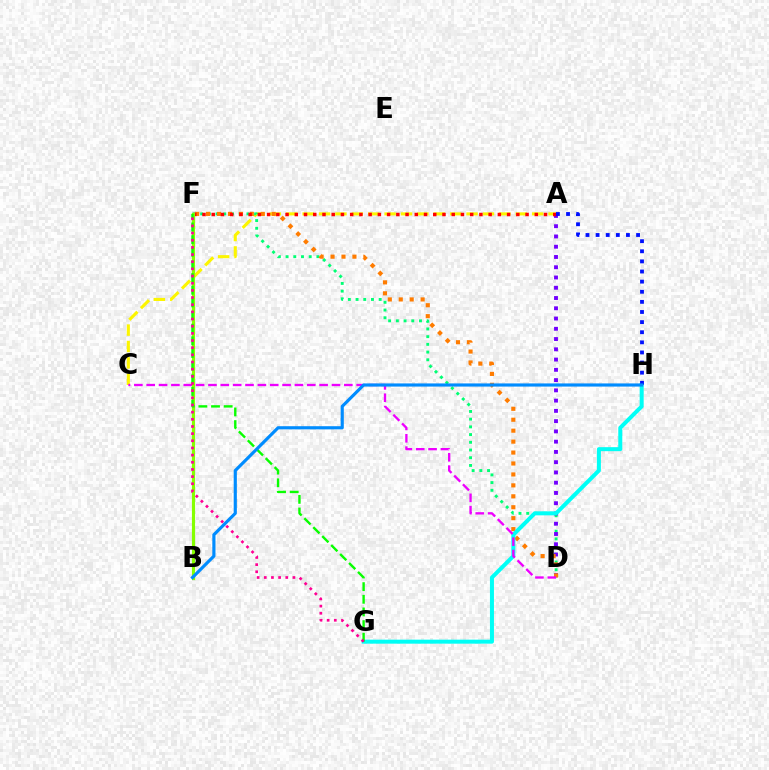{('A', 'C'): [{'color': '#fcf500', 'line_style': 'dashed', 'thickness': 2.23}], ('D', 'F'): [{'color': '#00ff74', 'line_style': 'dotted', 'thickness': 2.09}, {'color': '#ff7c00', 'line_style': 'dotted', 'thickness': 2.97}], ('A', 'D'): [{'color': '#7200ff', 'line_style': 'dotted', 'thickness': 2.79}], ('A', 'F'): [{'color': '#ff0000', 'line_style': 'dotted', 'thickness': 2.51}], ('G', 'H'): [{'color': '#00fff6', 'line_style': 'solid', 'thickness': 2.89}], ('C', 'D'): [{'color': '#ee00ff', 'line_style': 'dashed', 'thickness': 1.68}], ('B', 'F'): [{'color': '#84ff00', 'line_style': 'solid', 'thickness': 2.27}], ('F', 'G'): [{'color': '#08ff00', 'line_style': 'dashed', 'thickness': 1.72}, {'color': '#ff0094', 'line_style': 'dotted', 'thickness': 1.95}], ('A', 'H'): [{'color': '#0010ff', 'line_style': 'dotted', 'thickness': 2.75}], ('B', 'H'): [{'color': '#008cff', 'line_style': 'solid', 'thickness': 2.27}]}